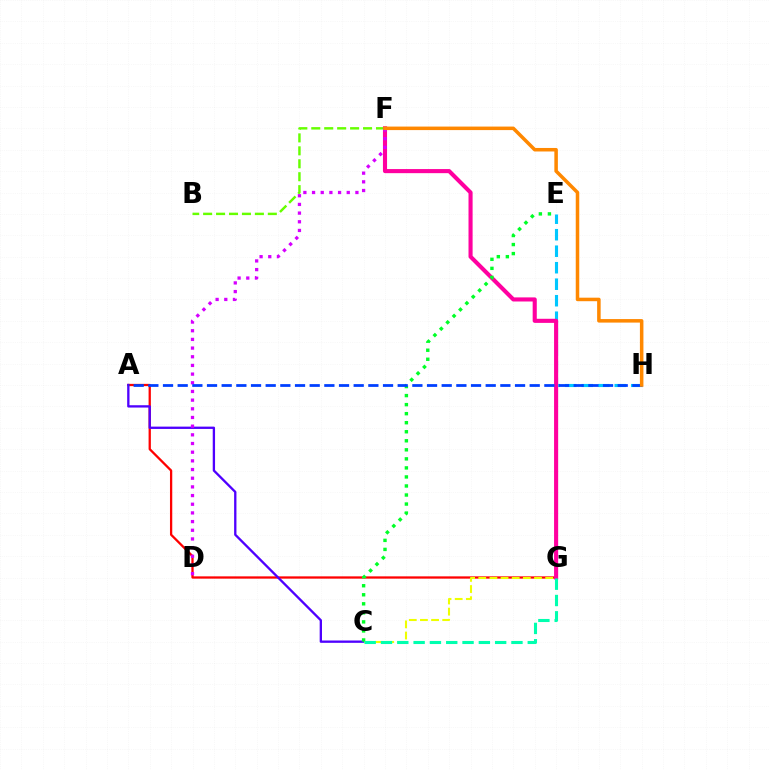{('A', 'G'): [{'color': '#ff0000', 'line_style': 'solid', 'thickness': 1.64}], ('B', 'F'): [{'color': '#66ff00', 'line_style': 'dashed', 'thickness': 1.76}], ('E', 'H'): [{'color': '#00c7ff', 'line_style': 'dashed', 'thickness': 2.24}], ('F', 'G'): [{'color': '#ff00a0', 'line_style': 'solid', 'thickness': 2.95}], ('A', 'C'): [{'color': '#4f00ff', 'line_style': 'solid', 'thickness': 1.67}], ('C', 'G'): [{'color': '#eeff00', 'line_style': 'dashed', 'thickness': 1.51}, {'color': '#00ffaf', 'line_style': 'dashed', 'thickness': 2.22}], ('D', 'F'): [{'color': '#d600ff', 'line_style': 'dotted', 'thickness': 2.36}], ('C', 'E'): [{'color': '#00ff27', 'line_style': 'dotted', 'thickness': 2.46}], ('A', 'H'): [{'color': '#003fff', 'line_style': 'dashed', 'thickness': 1.99}], ('F', 'H'): [{'color': '#ff8800', 'line_style': 'solid', 'thickness': 2.53}]}